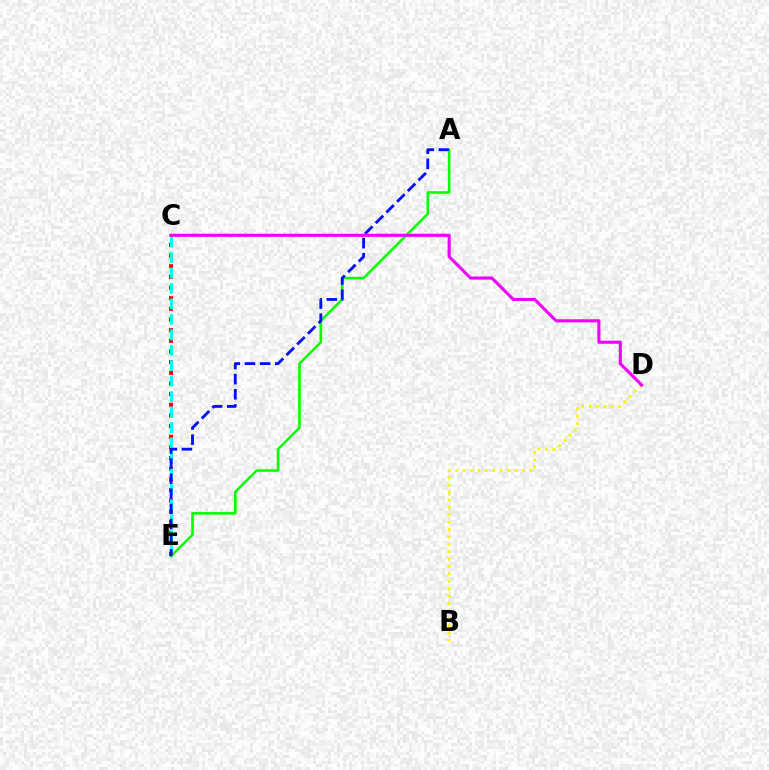{('B', 'D'): [{'color': '#fcf500', 'line_style': 'dotted', 'thickness': 2.01}], ('C', 'E'): [{'color': '#ff0000', 'line_style': 'dotted', 'thickness': 2.9}, {'color': '#00fff6', 'line_style': 'dashed', 'thickness': 2.1}], ('A', 'E'): [{'color': '#08ff00', 'line_style': 'solid', 'thickness': 1.86}, {'color': '#0010ff', 'line_style': 'dashed', 'thickness': 2.05}], ('C', 'D'): [{'color': '#ee00ff', 'line_style': 'solid', 'thickness': 2.24}]}